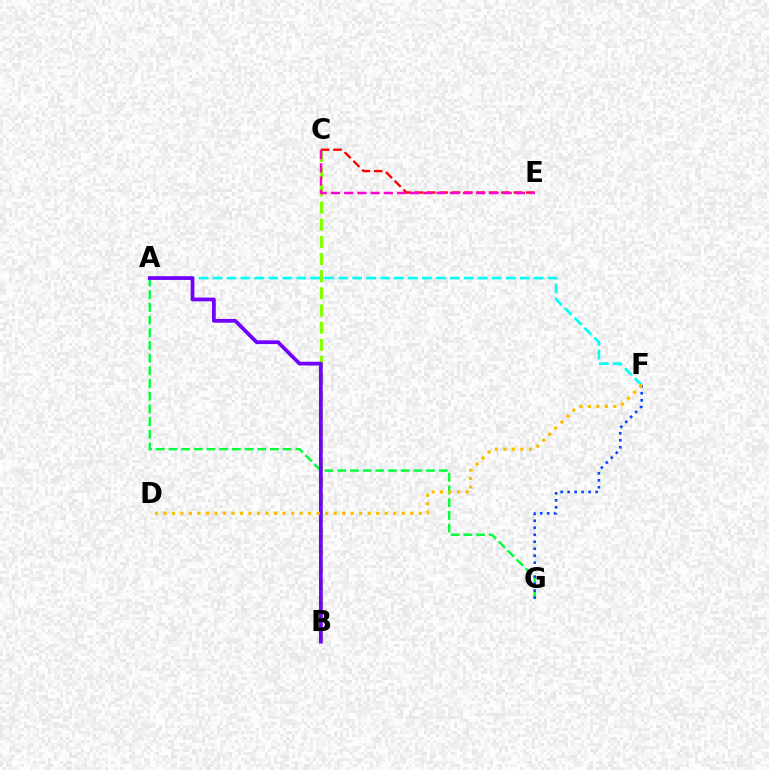{('B', 'C'): [{'color': '#84ff00', 'line_style': 'dashed', 'thickness': 2.33}], ('A', 'G'): [{'color': '#00ff39', 'line_style': 'dashed', 'thickness': 1.72}], ('F', 'G'): [{'color': '#004bff', 'line_style': 'dotted', 'thickness': 1.9}], ('A', 'F'): [{'color': '#00fff6', 'line_style': 'dashed', 'thickness': 1.9}], ('C', 'E'): [{'color': '#ff0000', 'line_style': 'dashed', 'thickness': 1.68}, {'color': '#ff00cf', 'line_style': 'dashed', 'thickness': 1.79}], ('A', 'B'): [{'color': '#7200ff', 'line_style': 'solid', 'thickness': 2.71}], ('D', 'F'): [{'color': '#ffbd00', 'line_style': 'dotted', 'thickness': 2.31}]}